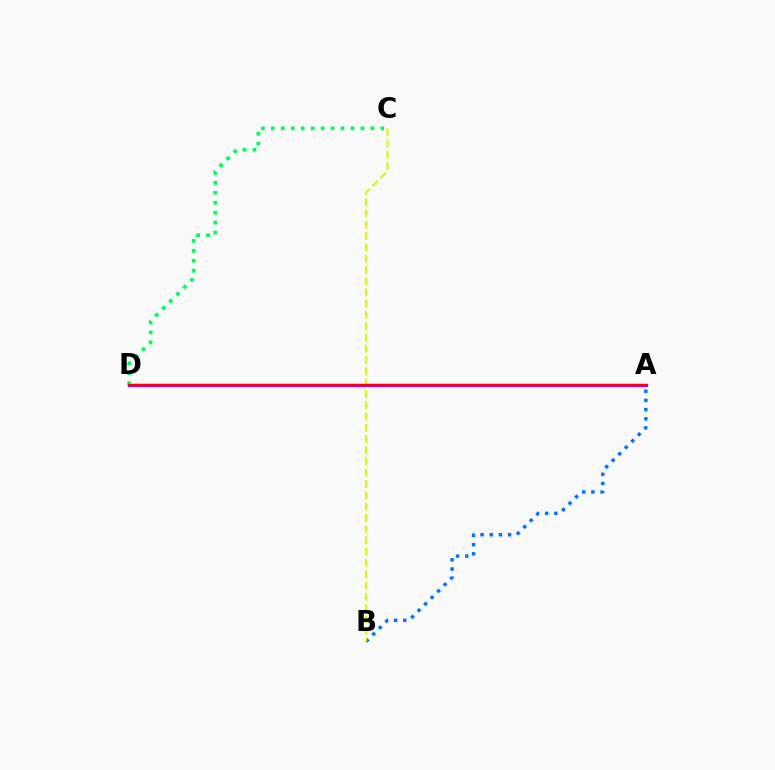{('A', 'B'): [{'color': '#0074ff', 'line_style': 'dotted', 'thickness': 2.49}], ('B', 'C'): [{'color': '#d1ff00', 'line_style': 'dashed', 'thickness': 1.53}], ('A', 'D'): [{'color': '#b900ff', 'line_style': 'solid', 'thickness': 2.35}, {'color': '#ff0000', 'line_style': 'solid', 'thickness': 1.66}], ('C', 'D'): [{'color': '#00ff5c', 'line_style': 'dotted', 'thickness': 2.7}]}